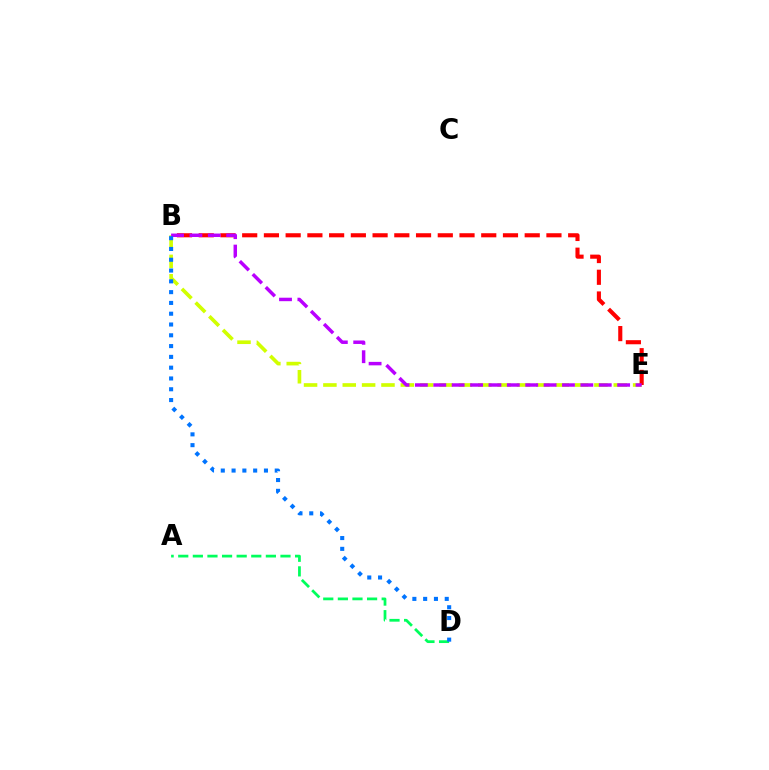{('B', 'E'): [{'color': '#d1ff00', 'line_style': 'dashed', 'thickness': 2.63}, {'color': '#ff0000', 'line_style': 'dashed', 'thickness': 2.95}, {'color': '#b900ff', 'line_style': 'dashed', 'thickness': 2.5}], ('A', 'D'): [{'color': '#00ff5c', 'line_style': 'dashed', 'thickness': 1.98}], ('B', 'D'): [{'color': '#0074ff', 'line_style': 'dotted', 'thickness': 2.93}]}